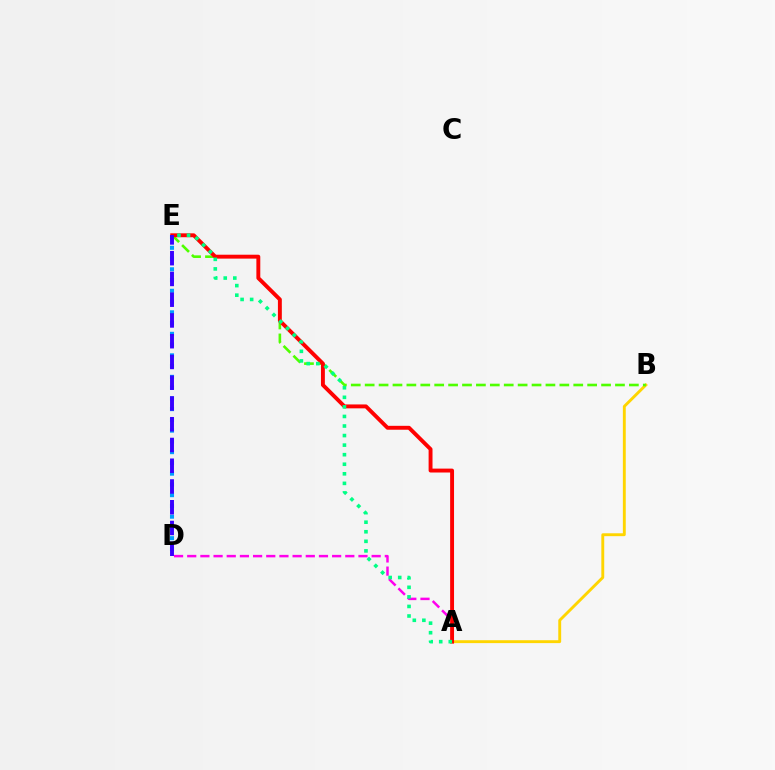{('D', 'E'): [{'color': '#009eff', 'line_style': 'dotted', 'thickness': 2.92}, {'color': '#3700ff', 'line_style': 'dashed', 'thickness': 2.82}], ('A', 'B'): [{'color': '#ffd500', 'line_style': 'solid', 'thickness': 2.08}], ('B', 'E'): [{'color': '#4fff00', 'line_style': 'dashed', 'thickness': 1.89}], ('A', 'D'): [{'color': '#ff00ed', 'line_style': 'dashed', 'thickness': 1.79}], ('A', 'E'): [{'color': '#ff0000', 'line_style': 'solid', 'thickness': 2.81}, {'color': '#00ff86', 'line_style': 'dotted', 'thickness': 2.6}]}